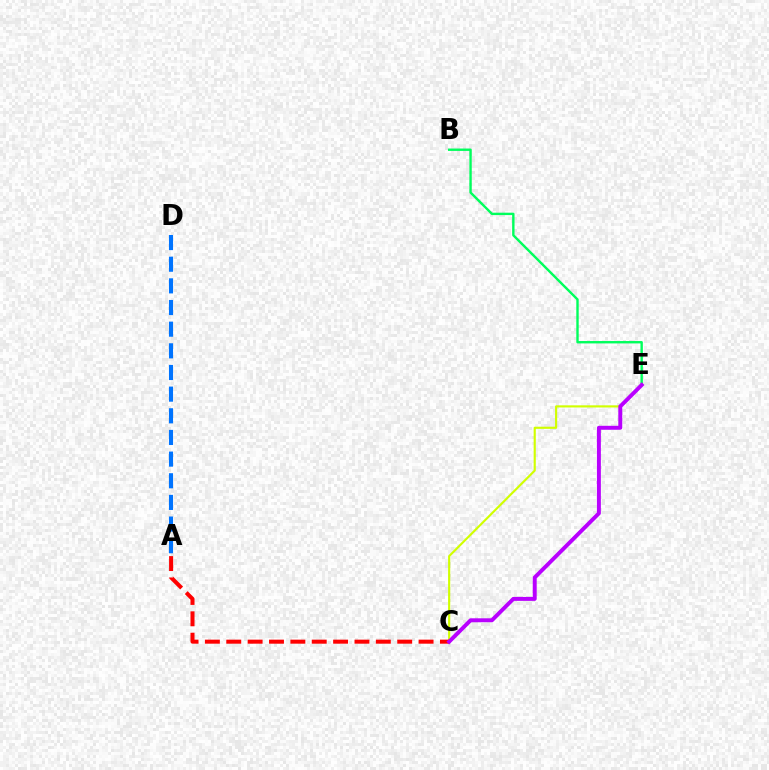{('C', 'E'): [{'color': '#d1ff00', 'line_style': 'solid', 'thickness': 1.54}, {'color': '#b900ff', 'line_style': 'solid', 'thickness': 2.84}], ('A', 'C'): [{'color': '#ff0000', 'line_style': 'dashed', 'thickness': 2.9}], ('B', 'E'): [{'color': '#00ff5c', 'line_style': 'solid', 'thickness': 1.72}], ('A', 'D'): [{'color': '#0074ff', 'line_style': 'dashed', 'thickness': 2.94}]}